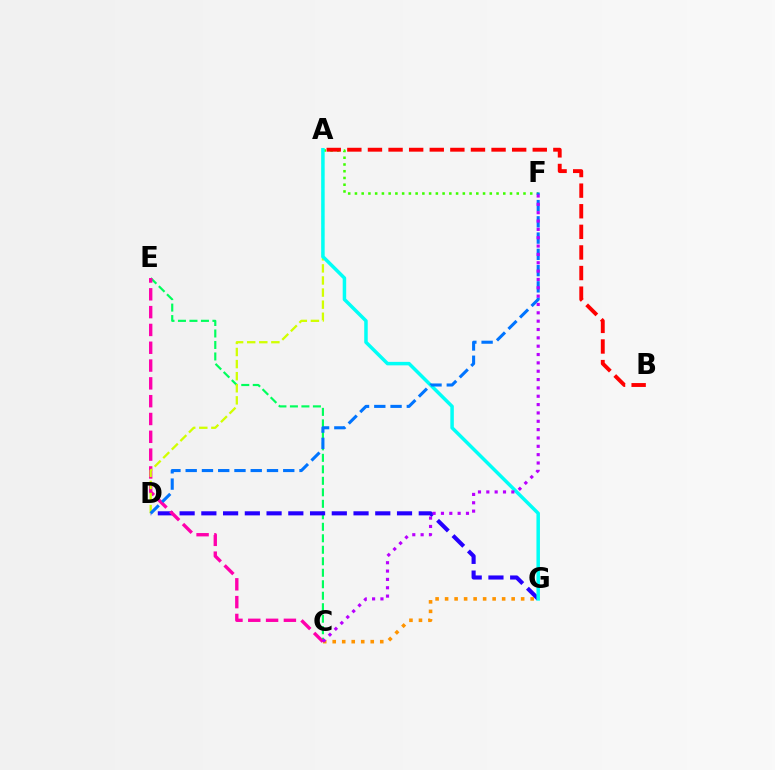{('C', 'E'): [{'color': '#00ff5c', 'line_style': 'dashed', 'thickness': 1.56}, {'color': '#ff00ac', 'line_style': 'dashed', 'thickness': 2.42}], ('D', 'G'): [{'color': '#2500ff', 'line_style': 'dashed', 'thickness': 2.95}], ('A', 'F'): [{'color': '#3dff00', 'line_style': 'dotted', 'thickness': 1.83}], ('A', 'D'): [{'color': '#d1ff00', 'line_style': 'dashed', 'thickness': 1.64}], ('C', 'G'): [{'color': '#ff9400', 'line_style': 'dotted', 'thickness': 2.58}], ('A', 'G'): [{'color': '#00fff6', 'line_style': 'solid', 'thickness': 2.51}], ('D', 'F'): [{'color': '#0074ff', 'line_style': 'dashed', 'thickness': 2.21}], ('C', 'F'): [{'color': '#b900ff', 'line_style': 'dotted', 'thickness': 2.27}], ('A', 'B'): [{'color': '#ff0000', 'line_style': 'dashed', 'thickness': 2.8}]}